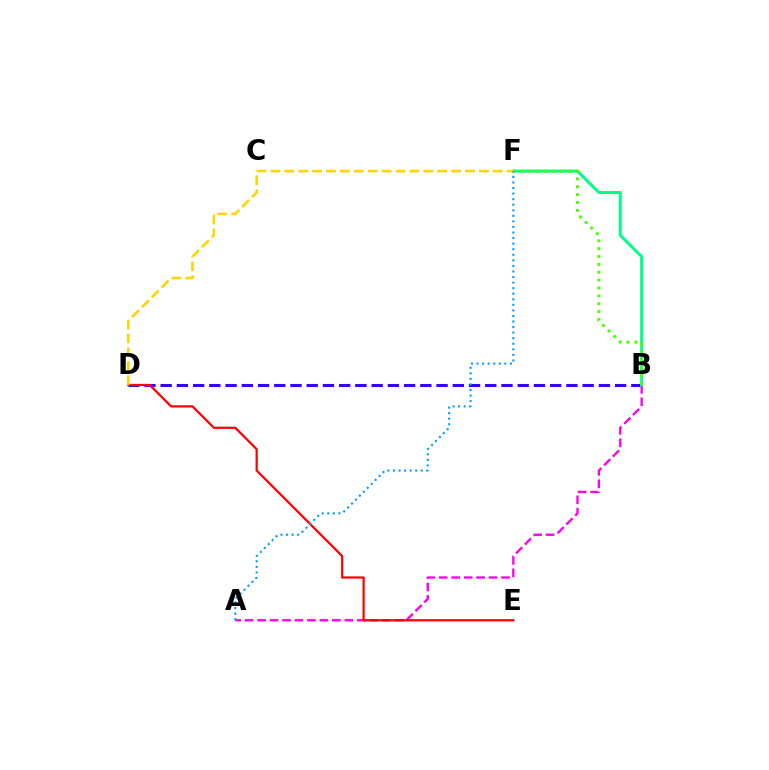{('B', 'D'): [{'color': '#3700ff', 'line_style': 'dashed', 'thickness': 2.2}], ('A', 'B'): [{'color': '#ff00ed', 'line_style': 'dashed', 'thickness': 1.69}], ('D', 'E'): [{'color': '#ff0000', 'line_style': 'solid', 'thickness': 1.61}], ('B', 'F'): [{'color': '#00ff86', 'line_style': 'solid', 'thickness': 2.18}, {'color': '#4fff00', 'line_style': 'dotted', 'thickness': 2.14}], ('D', 'F'): [{'color': '#ffd500', 'line_style': 'dashed', 'thickness': 1.89}], ('A', 'F'): [{'color': '#009eff', 'line_style': 'dotted', 'thickness': 1.51}]}